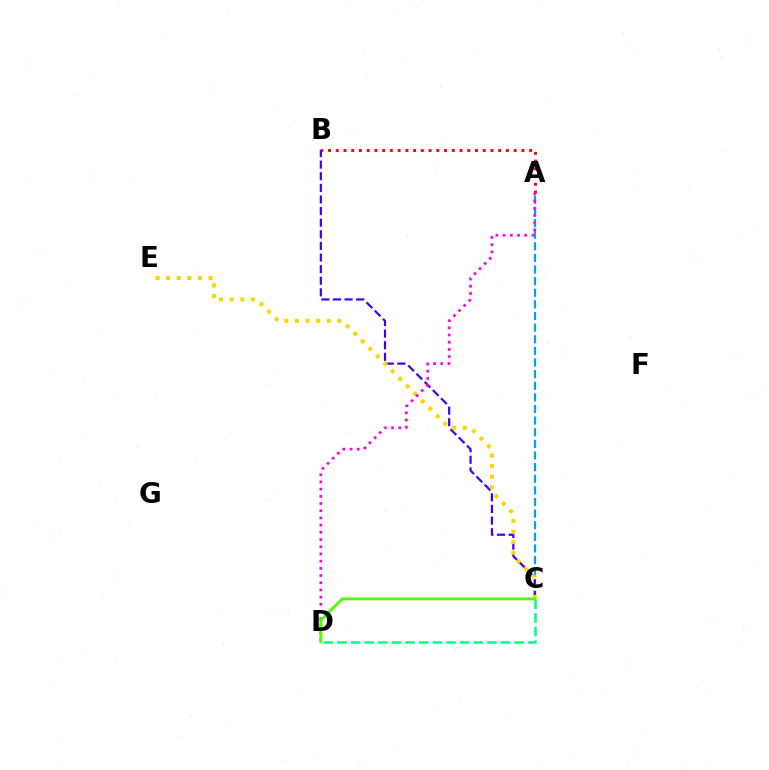{('A', 'C'): [{'color': '#009eff', 'line_style': 'dashed', 'thickness': 1.58}], ('B', 'C'): [{'color': '#3700ff', 'line_style': 'dashed', 'thickness': 1.58}], ('C', 'D'): [{'color': '#00ff86', 'line_style': 'dashed', 'thickness': 1.85}, {'color': '#4fff00', 'line_style': 'solid', 'thickness': 2.09}], ('C', 'E'): [{'color': '#ffd500', 'line_style': 'dotted', 'thickness': 2.88}], ('A', 'B'): [{'color': '#ff0000', 'line_style': 'dotted', 'thickness': 2.1}], ('A', 'D'): [{'color': '#ff00ed', 'line_style': 'dotted', 'thickness': 1.96}]}